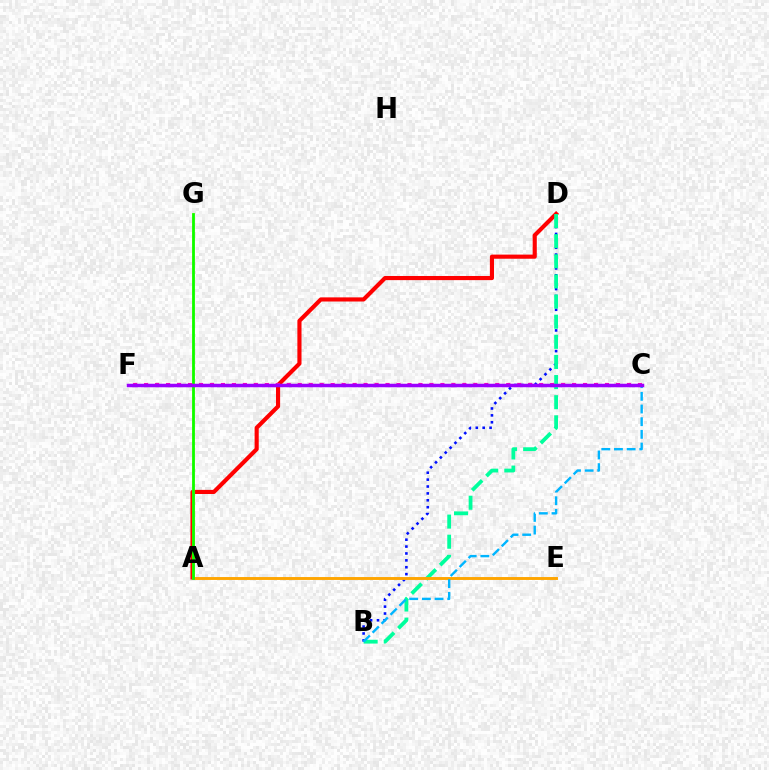{('B', 'D'): [{'color': '#0010ff', 'line_style': 'dotted', 'thickness': 1.87}, {'color': '#00ff9d', 'line_style': 'dashed', 'thickness': 2.73}], ('A', 'D'): [{'color': '#ff0000', 'line_style': 'solid', 'thickness': 2.97}], ('C', 'F'): [{'color': '#ff00bd', 'line_style': 'dotted', 'thickness': 2.98}, {'color': '#9b00ff', 'line_style': 'solid', 'thickness': 2.51}], ('A', 'G'): [{'color': '#b3ff00', 'line_style': 'solid', 'thickness': 1.84}, {'color': '#08ff00', 'line_style': 'solid', 'thickness': 1.9}], ('A', 'E'): [{'color': '#ffa500', 'line_style': 'solid', 'thickness': 2.09}], ('B', 'C'): [{'color': '#00b5ff', 'line_style': 'dashed', 'thickness': 1.72}]}